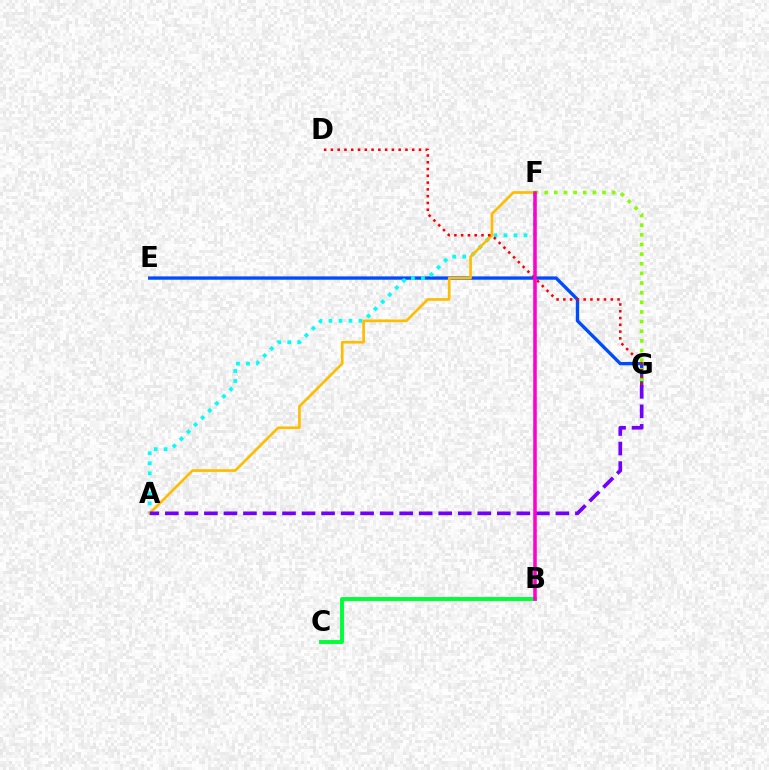{('E', 'G'): [{'color': '#004bff', 'line_style': 'solid', 'thickness': 2.41}], ('F', 'G'): [{'color': '#84ff00', 'line_style': 'dotted', 'thickness': 2.62}], ('A', 'F'): [{'color': '#00fff6', 'line_style': 'dotted', 'thickness': 2.72}, {'color': '#ffbd00', 'line_style': 'solid', 'thickness': 1.93}], ('B', 'C'): [{'color': '#00ff39', 'line_style': 'solid', 'thickness': 2.82}], ('D', 'G'): [{'color': '#ff0000', 'line_style': 'dotted', 'thickness': 1.84}], ('A', 'G'): [{'color': '#7200ff', 'line_style': 'dashed', 'thickness': 2.65}], ('B', 'F'): [{'color': '#ff00cf', 'line_style': 'solid', 'thickness': 2.56}]}